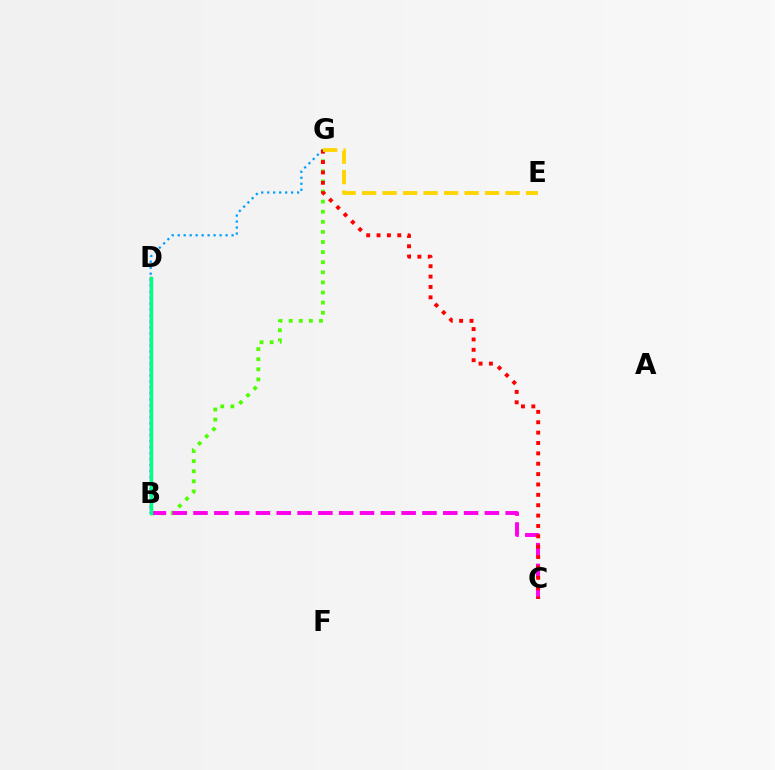{('B', 'D'): [{'color': '#3700ff', 'line_style': 'solid', 'thickness': 1.65}, {'color': '#00ff86', 'line_style': 'solid', 'thickness': 2.46}], ('B', 'G'): [{'color': '#009eff', 'line_style': 'dotted', 'thickness': 1.63}, {'color': '#4fff00', 'line_style': 'dotted', 'thickness': 2.74}], ('B', 'C'): [{'color': '#ff00ed', 'line_style': 'dashed', 'thickness': 2.83}], ('C', 'G'): [{'color': '#ff0000', 'line_style': 'dotted', 'thickness': 2.82}], ('E', 'G'): [{'color': '#ffd500', 'line_style': 'dashed', 'thickness': 2.78}]}